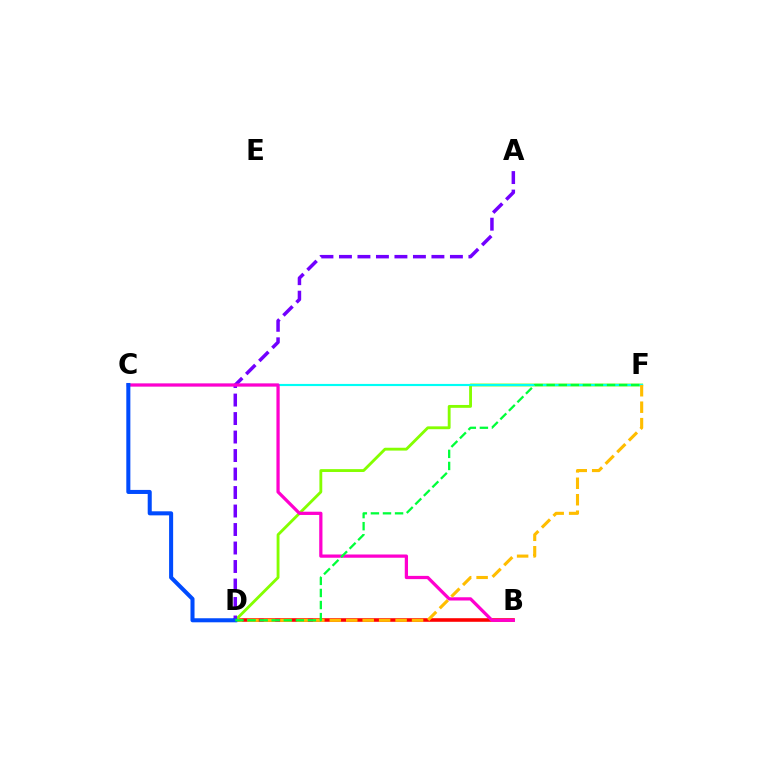{('B', 'D'): [{'color': '#ff0000', 'line_style': 'solid', 'thickness': 2.58}], ('D', 'F'): [{'color': '#84ff00', 'line_style': 'solid', 'thickness': 2.05}, {'color': '#ffbd00', 'line_style': 'dashed', 'thickness': 2.24}, {'color': '#00ff39', 'line_style': 'dashed', 'thickness': 1.64}], ('C', 'F'): [{'color': '#00fff6', 'line_style': 'solid', 'thickness': 1.55}], ('A', 'D'): [{'color': '#7200ff', 'line_style': 'dashed', 'thickness': 2.51}], ('B', 'C'): [{'color': '#ff00cf', 'line_style': 'solid', 'thickness': 2.34}], ('C', 'D'): [{'color': '#004bff', 'line_style': 'solid', 'thickness': 2.91}]}